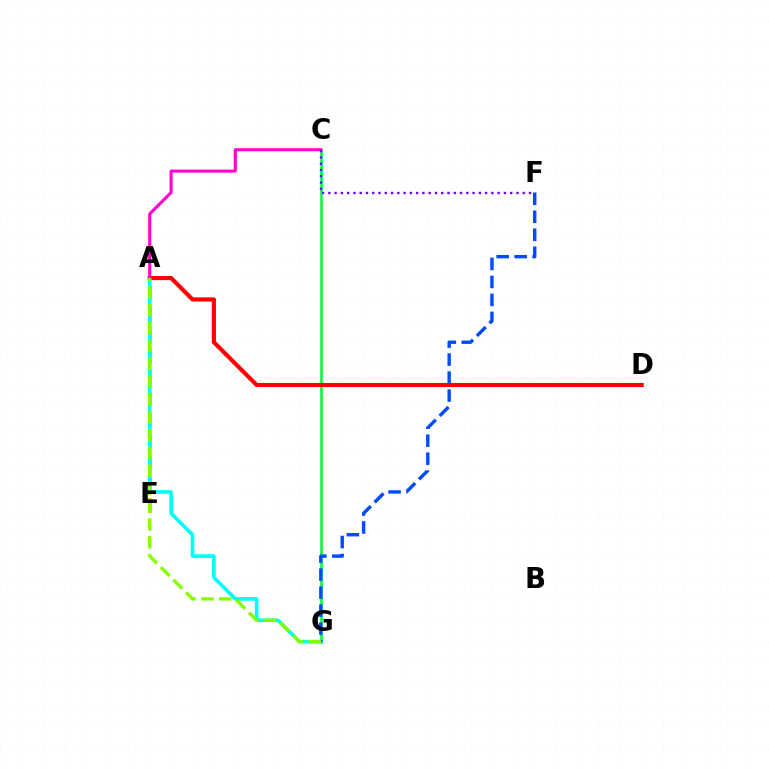{('A', 'E'): [{'color': '#ffbd00', 'line_style': 'dashed', 'thickness': 2.89}], ('A', 'G'): [{'color': '#00fff6', 'line_style': 'solid', 'thickness': 2.61}, {'color': '#84ff00', 'line_style': 'dashed', 'thickness': 2.42}], ('C', 'G'): [{'color': '#00ff39', 'line_style': 'solid', 'thickness': 1.87}], ('A', 'D'): [{'color': '#ff0000', 'line_style': 'solid', 'thickness': 2.97}], ('F', 'G'): [{'color': '#004bff', 'line_style': 'dashed', 'thickness': 2.44}], ('A', 'C'): [{'color': '#ff00cf', 'line_style': 'solid', 'thickness': 2.21}], ('C', 'F'): [{'color': '#7200ff', 'line_style': 'dotted', 'thickness': 1.7}]}